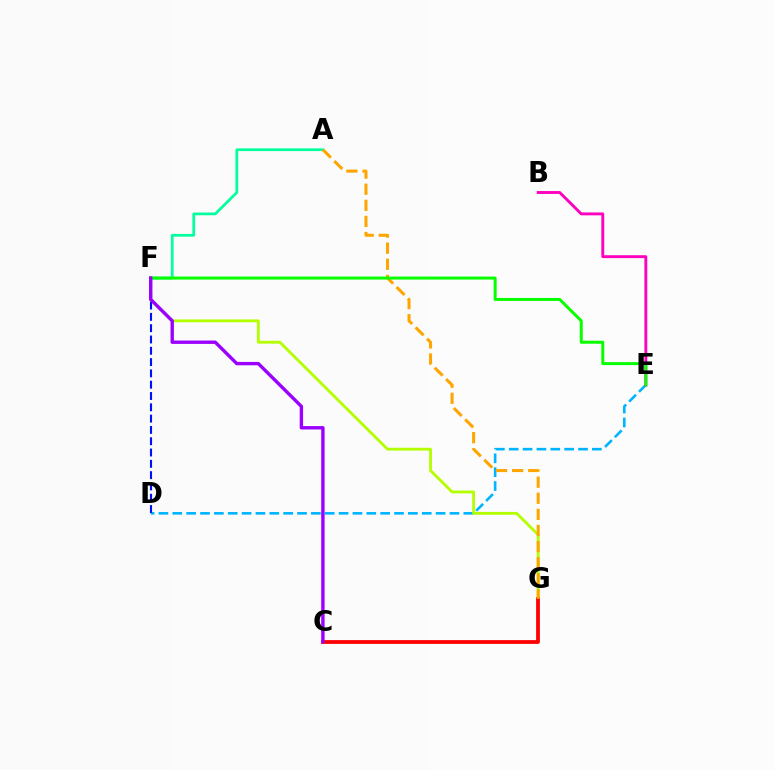{('D', 'E'): [{'color': '#00b5ff', 'line_style': 'dashed', 'thickness': 1.88}], ('B', 'E'): [{'color': '#ff00bd', 'line_style': 'solid', 'thickness': 2.08}], ('F', 'G'): [{'color': '#b3ff00', 'line_style': 'solid', 'thickness': 2.03}], ('A', 'F'): [{'color': '#00ff9d', 'line_style': 'solid', 'thickness': 1.96}], ('C', 'G'): [{'color': '#ff0000', 'line_style': 'solid', 'thickness': 2.72}], ('D', 'F'): [{'color': '#0010ff', 'line_style': 'dashed', 'thickness': 1.54}], ('A', 'G'): [{'color': '#ffa500', 'line_style': 'dashed', 'thickness': 2.19}], ('E', 'F'): [{'color': '#08ff00', 'line_style': 'solid', 'thickness': 2.16}], ('C', 'F'): [{'color': '#9b00ff', 'line_style': 'solid', 'thickness': 2.43}]}